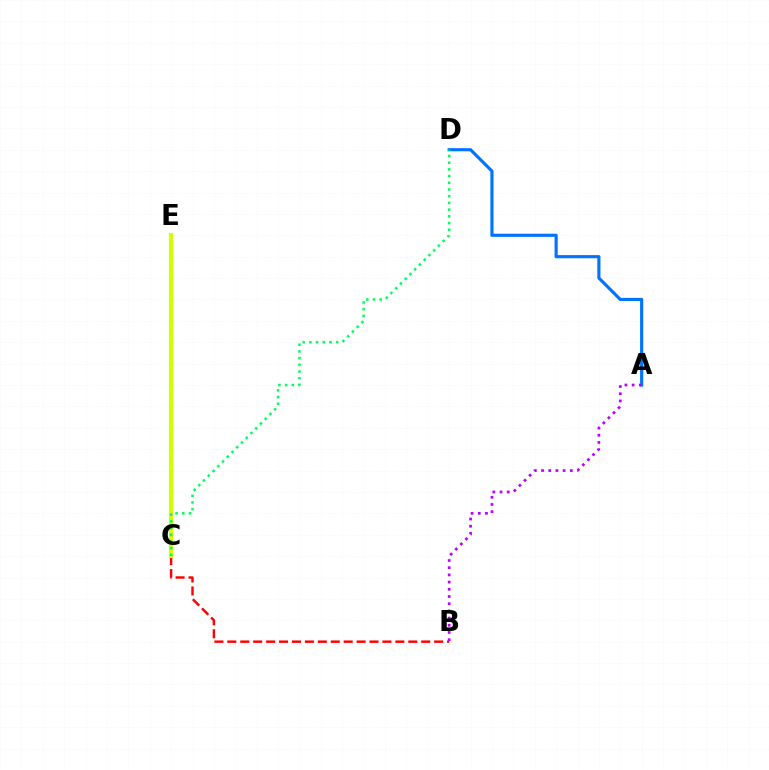{('A', 'D'): [{'color': '#0074ff', 'line_style': 'solid', 'thickness': 2.27}], ('B', 'C'): [{'color': '#ff0000', 'line_style': 'dashed', 'thickness': 1.76}], ('C', 'E'): [{'color': '#d1ff00', 'line_style': 'solid', 'thickness': 3.0}], ('A', 'B'): [{'color': '#b900ff', 'line_style': 'dotted', 'thickness': 1.95}], ('C', 'D'): [{'color': '#00ff5c', 'line_style': 'dotted', 'thickness': 1.82}]}